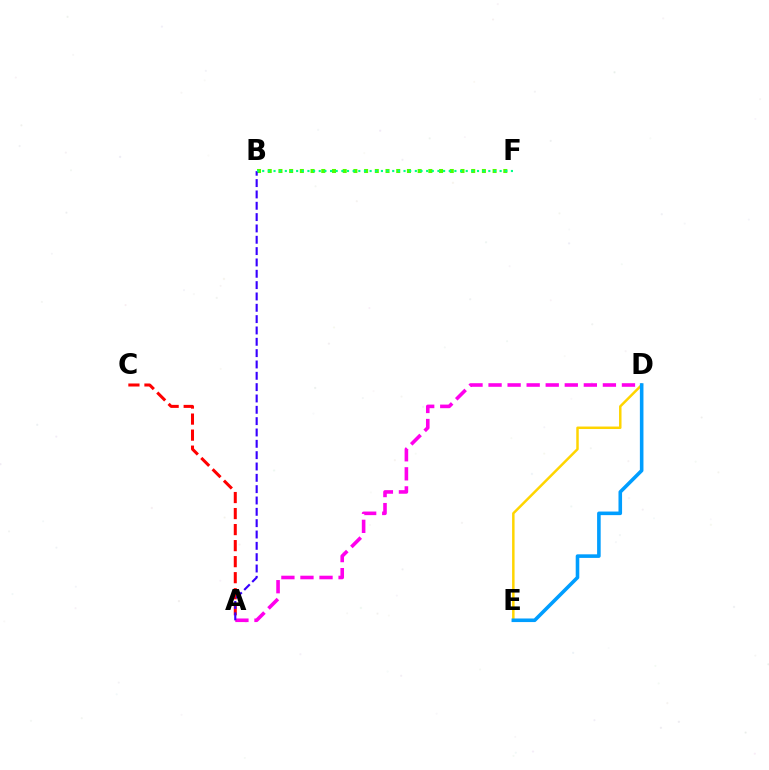{('B', 'F'): [{'color': '#4fff00', 'line_style': 'dotted', 'thickness': 2.91}, {'color': '#00ff86', 'line_style': 'dotted', 'thickness': 1.54}], ('A', 'D'): [{'color': '#ff00ed', 'line_style': 'dashed', 'thickness': 2.59}], ('A', 'C'): [{'color': '#ff0000', 'line_style': 'dashed', 'thickness': 2.18}], ('A', 'B'): [{'color': '#3700ff', 'line_style': 'dashed', 'thickness': 1.54}], ('D', 'E'): [{'color': '#ffd500', 'line_style': 'solid', 'thickness': 1.79}, {'color': '#009eff', 'line_style': 'solid', 'thickness': 2.58}]}